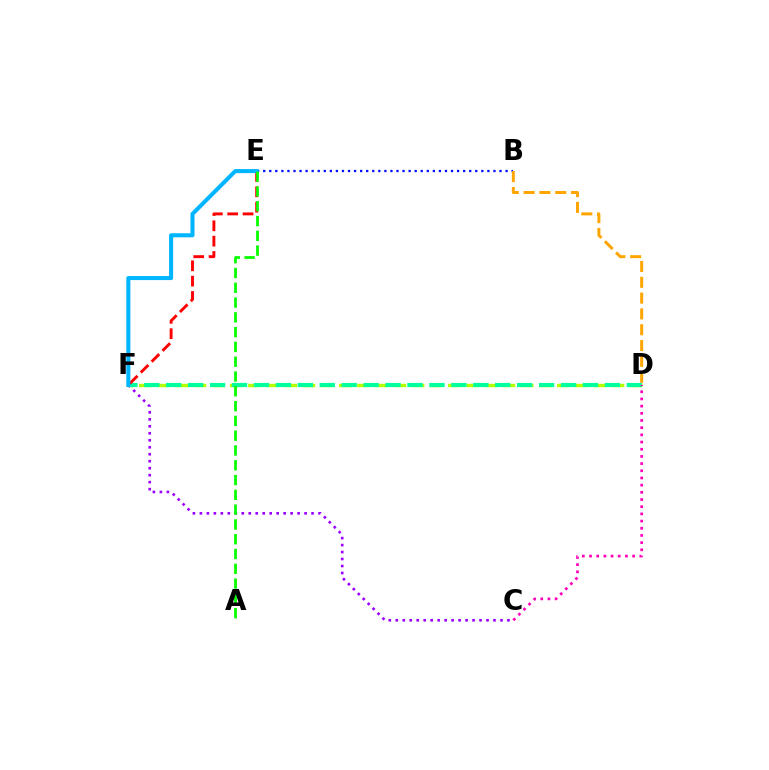{('B', 'E'): [{'color': '#0010ff', 'line_style': 'dotted', 'thickness': 1.65}], ('D', 'F'): [{'color': '#b3ff00', 'line_style': 'dashed', 'thickness': 2.47}, {'color': '#00ff9d', 'line_style': 'dashed', 'thickness': 2.98}], ('C', 'F'): [{'color': '#9b00ff', 'line_style': 'dotted', 'thickness': 1.9}], ('B', 'D'): [{'color': '#ffa500', 'line_style': 'dashed', 'thickness': 2.15}], ('E', 'F'): [{'color': '#ff0000', 'line_style': 'dashed', 'thickness': 2.09}, {'color': '#00b5ff', 'line_style': 'solid', 'thickness': 2.91}], ('A', 'E'): [{'color': '#08ff00', 'line_style': 'dashed', 'thickness': 2.01}], ('C', 'D'): [{'color': '#ff00bd', 'line_style': 'dotted', 'thickness': 1.95}]}